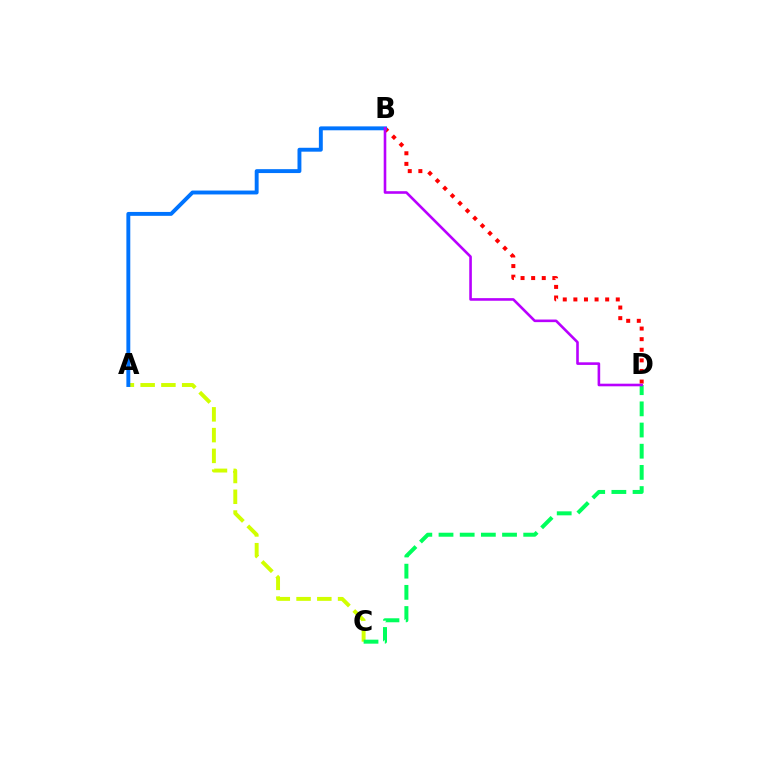{('B', 'D'): [{'color': '#ff0000', 'line_style': 'dotted', 'thickness': 2.88}, {'color': '#b900ff', 'line_style': 'solid', 'thickness': 1.88}], ('A', 'C'): [{'color': '#d1ff00', 'line_style': 'dashed', 'thickness': 2.82}], ('C', 'D'): [{'color': '#00ff5c', 'line_style': 'dashed', 'thickness': 2.88}], ('A', 'B'): [{'color': '#0074ff', 'line_style': 'solid', 'thickness': 2.81}]}